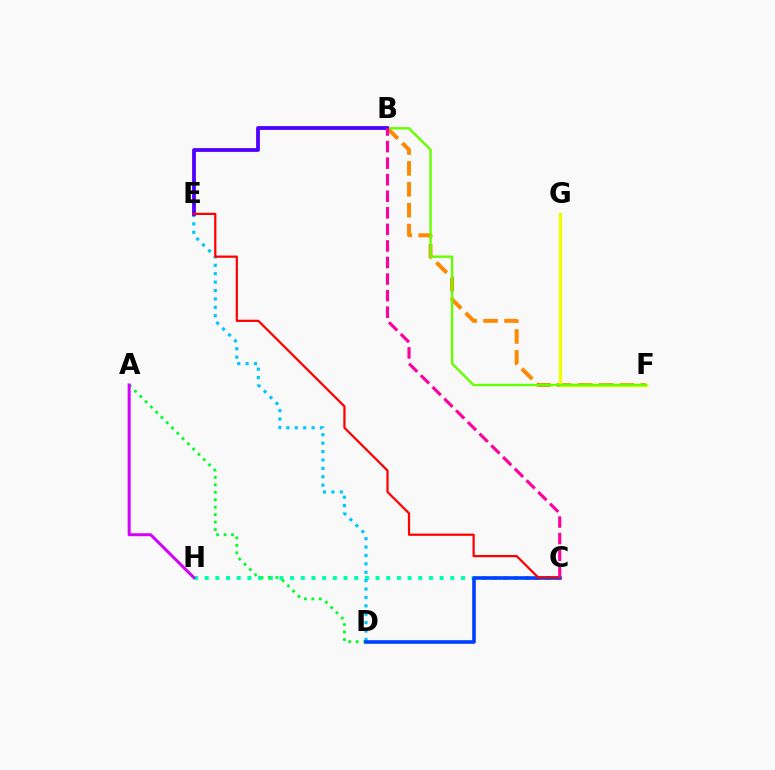{('B', 'F'): [{'color': '#ff8800', 'line_style': 'dashed', 'thickness': 2.84}, {'color': '#66ff00', 'line_style': 'solid', 'thickness': 1.72}], ('F', 'G'): [{'color': '#eeff00', 'line_style': 'solid', 'thickness': 2.46}], ('C', 'H'): [{'color': '#00ffaf', 'line_style': 'dotted', 'thickness': 2.9}], ('D', 'E'): [{'color': '#00c7ff', 'line_style': 'dotted', 'thickness': 2.28}], ('A', 'D'): [{'color': '#00ff27', 'line_style': 'dotted', 'thickness': 2.03}], ('B', 'E'): [{'color': '#4f00ff', 'line_style': 'solid', 'thickness': 2.73}], ('C', 'D'): [{'color': '#003fff', 'line_style': 'solid', 'thickness': 2.6}], ('C', 'E'): [{'color': '#ff0000', 'line_style': 'solid', 'thickness': 1.6}], ('A', 'H'): [{'color': '#d600ff', 'line_style': 'solid', 'thickness': 2.16}], ('B', 'C'): [{'color': '#ff00a0', 'line_style': 'dashed', 'thickness': 2.25}]}